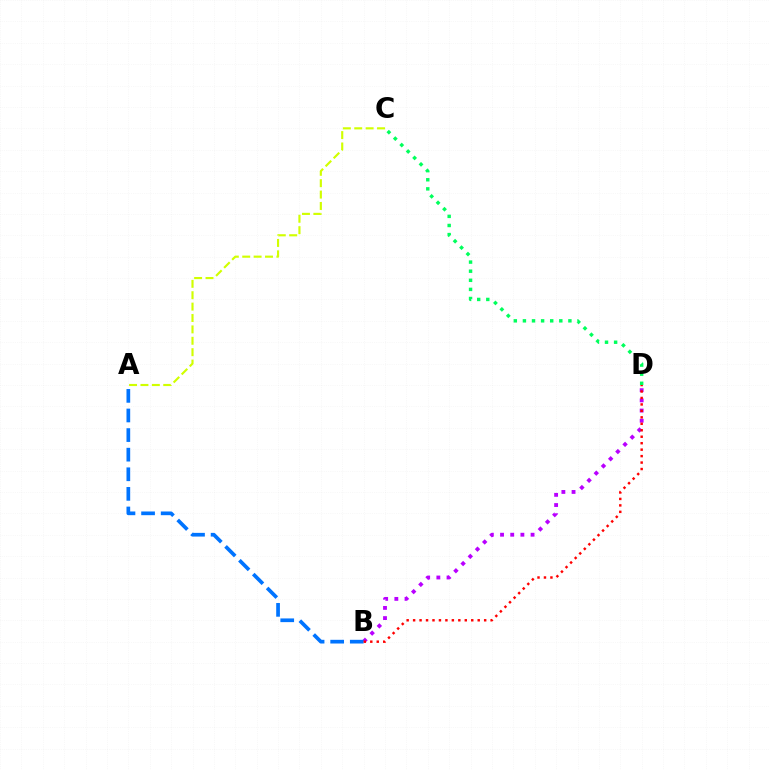{('A', 'C'): [{'color': '#d1ff00', 'line_style': 'dashed', 'thickness': 1.55}], ('B', 'D'): [{'color': '#b900ff', 'line_style': 'dotted', 'thickness': 2.76}, {'color': '#ff0000', 'line_style': 'dotted', 'thickness': 1.76}], ('A', 'B'): [{'color': '#0074ff', 'line_style': 'dashed', 'thickness': 2.66}], ('C', 'D'): [{'color': '#00ff5c', 'line_style': 'dotted', 'thickness': 2.47}]}